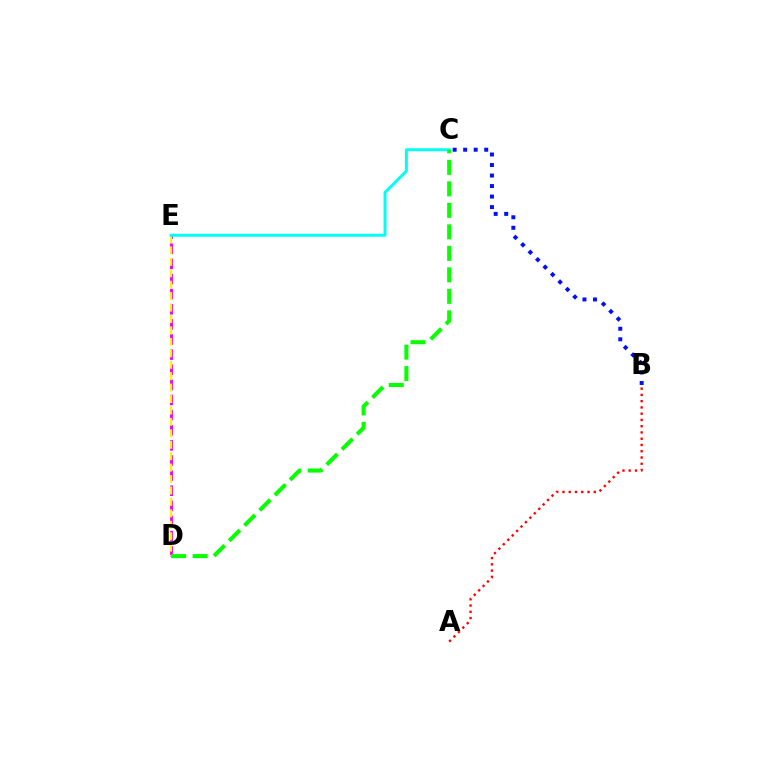{('D', 'E'): [{'color': '#ee00ff', 'line_style': 'dashed', 'thickness': 2.05}, {'color': '#fcf500', 'line_style': 'dashed', 'thickness': 1.55}], ('A', 'B'): [{'color': '#ff0000', 'line_style': 'dotted', 'thickness': 1.7}], ('C', 'E'): [{'color': '#00fff6', 'line_style': 'solid', 'thickness': 2.15}], ('B', 'C'): [{'color': '#0010ff', 'line_style': 'dotted', 'thickness': 2.86}], ('C', 'D'): [{'color': '#08ff00', 'line_style': 'dashed', 'thickness': 2.92}]}